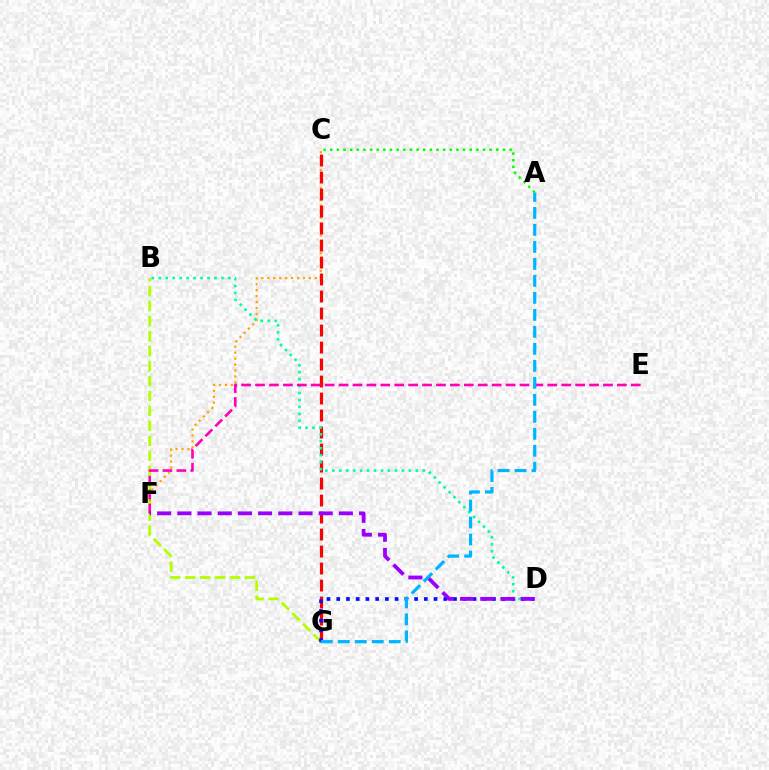{('B', 'G'): [{'color': '#b3ff00', 'line_style': 'dashed', 'thickness': 2.03}], ('C', 'F'): [{'color': '#ffa500', 'line_style': 'dotted', 'thickness': 1.62}], ('C', 'G'): [{'color': '#ff0000', 'line_style': 'dashed', 'thickness': 2.31}], ('D', 'G'): [{'color': '#0010ff', 'line_style': 'dotted', 'thickness': 2.64}], ('B', 'D'): [{'color': '#00ff9d', 'line_style': 'dotted', 'thickness': 1.89}], ('E', 'F'): [{'color': '#ff00bd', 'line_style': 'dashed', 'thickness': 1.89}], ('D', 'F'): [{'color': '#9b00ff', 'line_style': 'dashed', 'thickness': 2.74}], ('A', 'G'): [{'color': '#00b5ff', 'line_style': 'dashed', 'thickness': 2.31}], ('A', 'C'): [{'color': '#08ff00', 'line_style': 'dotted', 'thickness': 1.8}]}